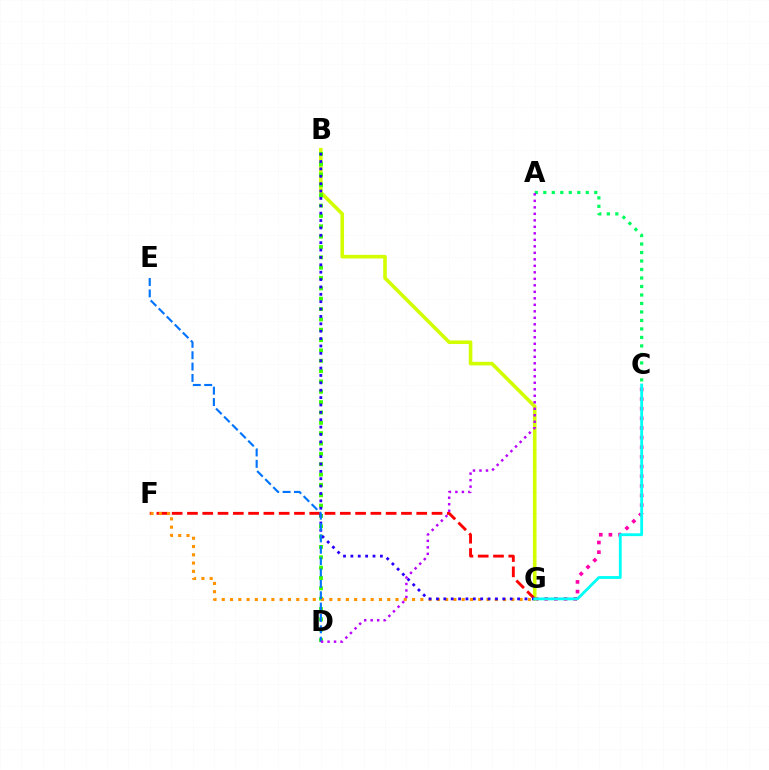{('C', 'G'): [{'color': '#ff00ac', 'line_style': 'dotted', 'thickness': 2.62}, {'color': '#00fff6', 'line_style': 'solid', 'thickness': 2.03}], ('A', 'C'): [{'color': '#00ff5c', 'line_style': 'dotted', 'thickness': 2.31}], ('B', 'G'): [{'color': '#d1ff00', 'line_style': 'solid', 'thickness': 2.59}, {'color': '#2500ff', 'line_style': 'dotted', 'thickness': 2.0}], ('B', 'D'): [{'color': '#3dff00', 'line_style': 'dotted', 'thickness': 2.81}], ('F', 'G'): [{'color': '#ff0000', 'line_style': 'dashed', 'thickness': 2.08}, {'color': '#ff9400', 'line_style': 'dotted', 'thickness': 2.25}], ('D', 'E'): [{'color': '#0074ff', 'line_style': 'dashed', 'thickness': 1.54}], ('A', 'D'): [{'color': '#b900ff', 'line_style': 'dotted', 'thickness': 1.77}]}